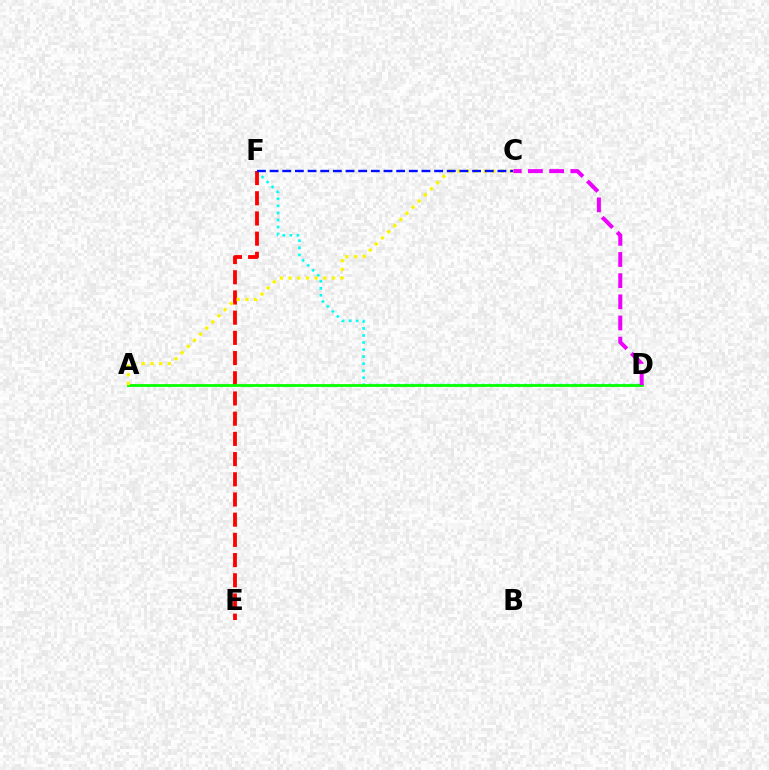{('D', 'F'): [{'color': '#00fff6', 'line_style': 'dotted', 'thickness': 1.91}], ('E', 'F'): [{'color': '#ff0000', 'line_style': 'dashed', 'thickness': 2.74}], ('A', 'D'): [{'color': '#08ff00', 'line_style': 'solid', 'thickness': 2.0}], ('C', 'D'): [{'color': '#ee00ff', 'line_style': 'dashed', 'thickness': 2.88}], ('A', 'C'): [{'color': '#fcf500', 'line_style': 'dotted', 'thickness': 2.36}], ('C', 'F'): [{'color': '#0010ff', 'line_style': 'dashed', 'thickness': 1.72}]}